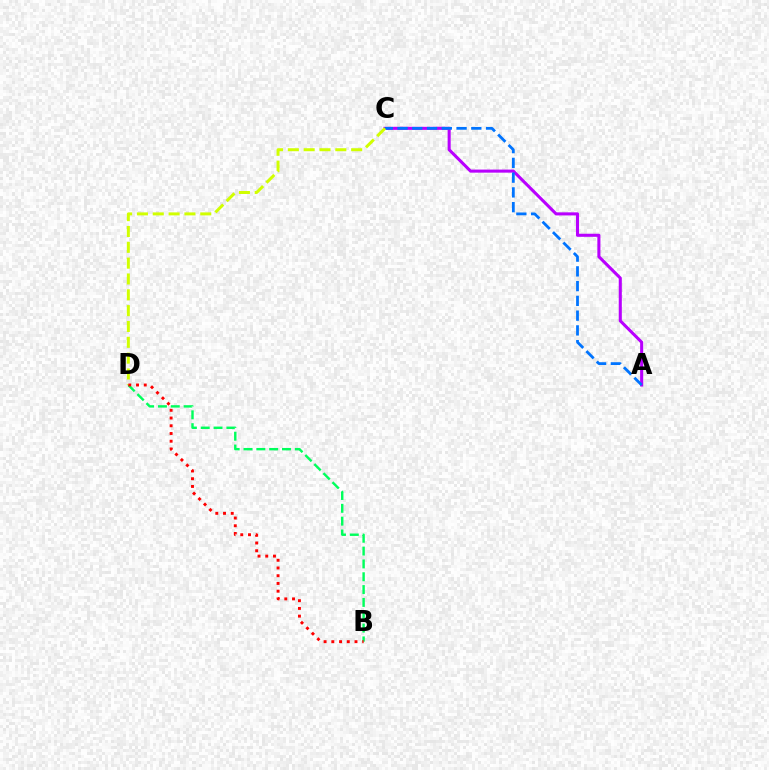{('A', 'C'): [{'color': '#b900ff', 'line_style': 'solid', 'thickness': 2.21}, {'color': '#0074ff', 'line_style': 'dashed', 'thickness': 2.0}], ('B', 'D'): [{'color': '#00ff5c', 'line_style': 'dashed', 'thickness': 1.74}, {'color': '#ff0000', 'line_style': 'dotted', 'thickness': 2.1}], ('C', 'D'): [{'color': '#d1ff00', 'line_style': 'dashed', 'thickness': 2.15}]}